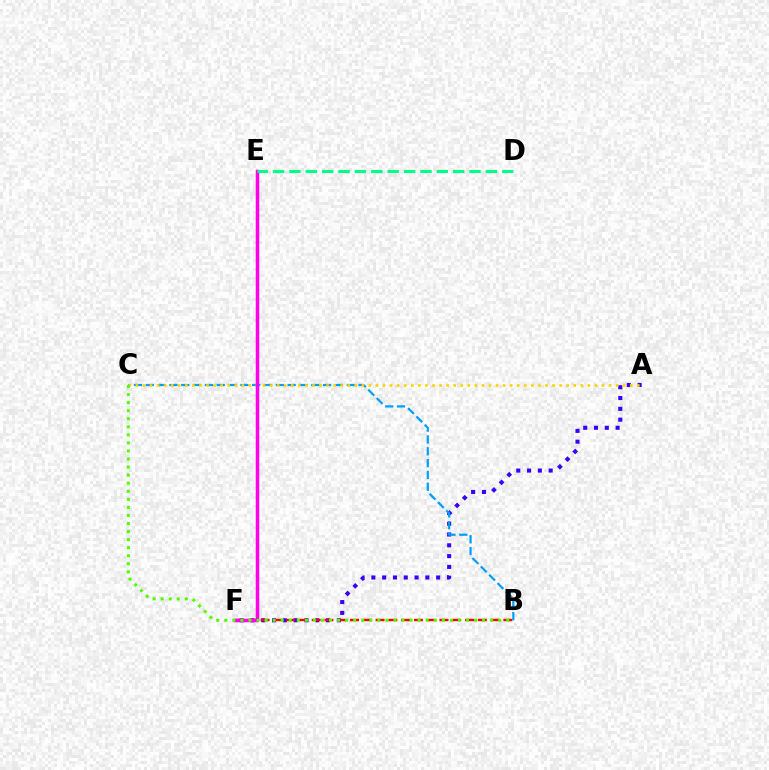{('A', 'F'): [{'color': '#3700ff', 'line_style': 'dotted', 'thickness': 2.93}], ('B', 'F'): [{'color': '#ff0000', 'line_style': 'dashed', 'thickness': 1.74}], ('B', 'C'): [{'color': '#009eff', 'line_style': 'dashed', 'thickness': 1.61}, {'color': '#4fff00', 'line_style': 'dotted', 'thickness': 2.19}], ('A', 'C'): [{'color': '#ffd500', 'line_style': 'dotted', 'thickness': 1.92}], ('E', 'F'): [{'color': '#ff00ed', 'line_style': 'solid', 'thickness': 2.51}], ('D', 'E'): [{'color': '#00ff86', 'line_style': 'dashed', 'thickness': 2.22}]}